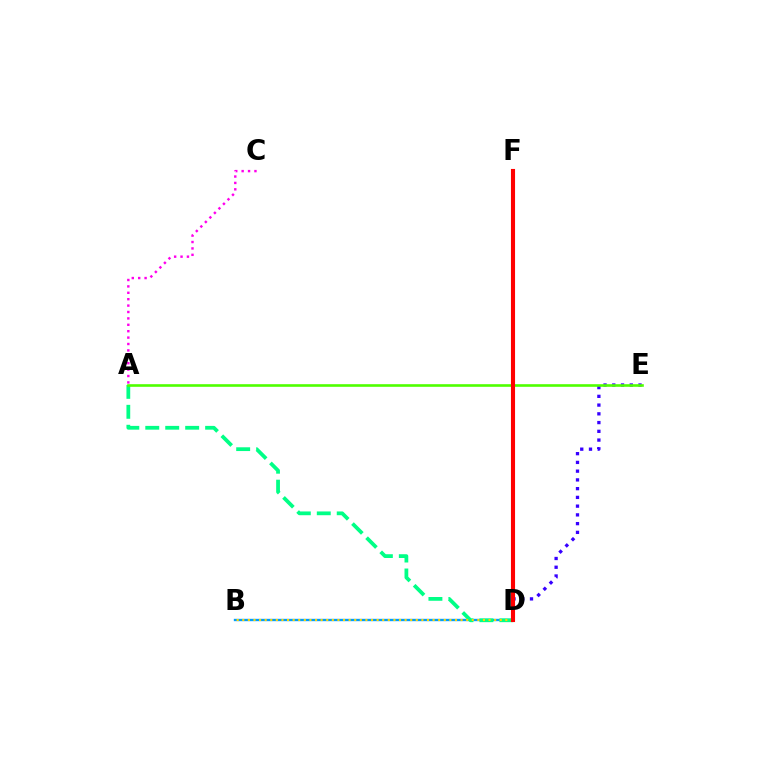{('B', 'D'): [{'color': '#009eff', 'line_style': 'solid', 'thickness': 1.7}, {'color': '#ffd500', 'line_style': 'dotted', 'thickness': 1.52}], ('D', 'E'): [{'color': '#3700ff', 'line_style': 'dotted', 'thickness': 2.38}], ('A', 'D'): [{'color': '#00ff86', 'line_style': 'dashed', 'thickness': 2.71}], ('A', 'E'): [{'color': '#4fff00', 'line_style': 'solid', 'thickness': 1.88}], ('A', 'C'): [{'color': '#ff00ed', 'line_style': 'dotted', 'thickness': 1.74}], ('D', 'F'): [{'color': '#ff0000', 'line_style': 'solid', 'thickness': 2.95}]}